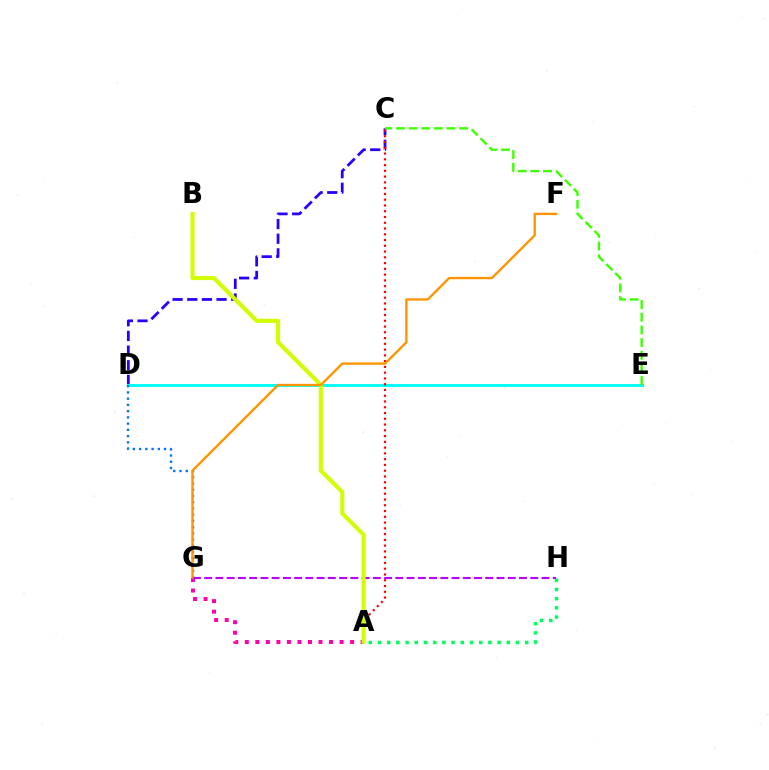{('C', 'D'): [{'color': '#2500ff', 'line_style': 'dashed', 'thickness': 1.99}], ('A', 'H'): [{'color': '#00ff5c', 'line_style': 'dotted', 'thickness': 2.5}], ('D', 'E'): [{'color': '#00fff6', 'line_style': 'solid', 'thickness': 2.12}], ('A', 'C'): [{'color': '#ff0000', 'line_style': 'dotted', 'thickness': 1.57}], ('A', 'G'): [{'color': '#ff00ac', 'line_style': 'dotted', 'thickness': 2.86}], ('G', 'H'): [{'color': '#b900ff', 'line_style': 'dashed', 'thickness': 1.53}], ('A', 'B'): [{'color': '#d1ff00', 'line_style': 'solid', 'thickness': 2.94}], ('D', 'G'): [{'color': '#0074ff', 'line_style': 'dotted', 'thickness': 1.7}], ('F', 'G'): [{'color': '#ff9400', 'line_style': 'solid', 'thickness': 1.69}], ('C', 'E'): [{'color': '#3dff00', 'line_style': 'dashed', 'thickness': 1.72}]}